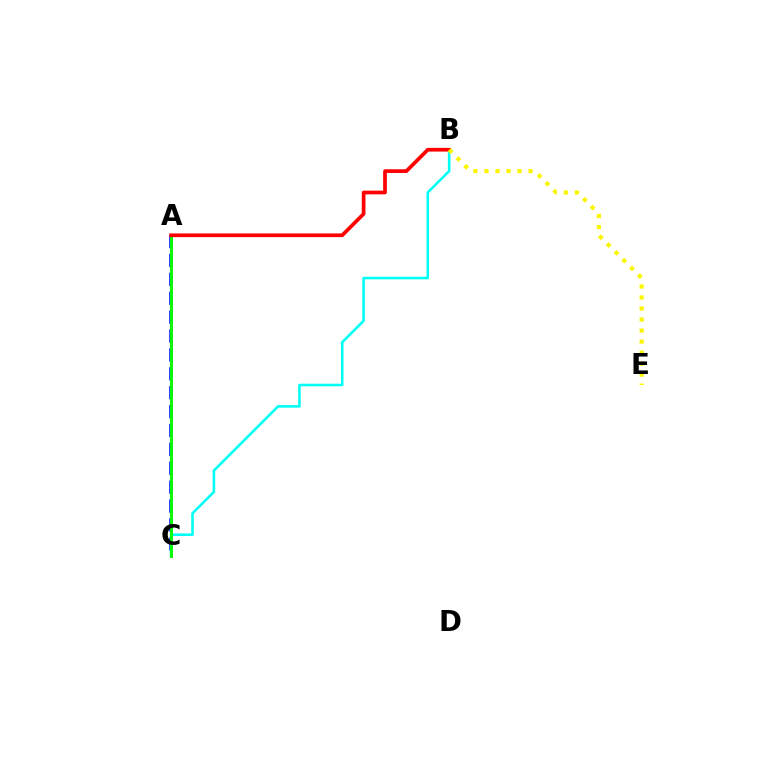{('A', 'C'): [{'color': '#ee00ff', 'line_style': 'solid', 'thickness': 2.05}, {'color': '#0010ff', 'line_style': 'dashed', 'thickness': 2.57}, {'color': '#08ff00', 'line_style': 'solid', 'thickness': 2.09}], ('B', 'C'): [{'color': '#00fff6', 'line_style': 'solid', 'thickness': 1.86}], ('A', 'B'): [{'color': '#ff0000', 'line_style': 'solid', 'thickness': 2.67}], ('B', 'E'): [{'color': '#fcf500', 'line_style': 'dotted', 'thickness': 2.99}]}